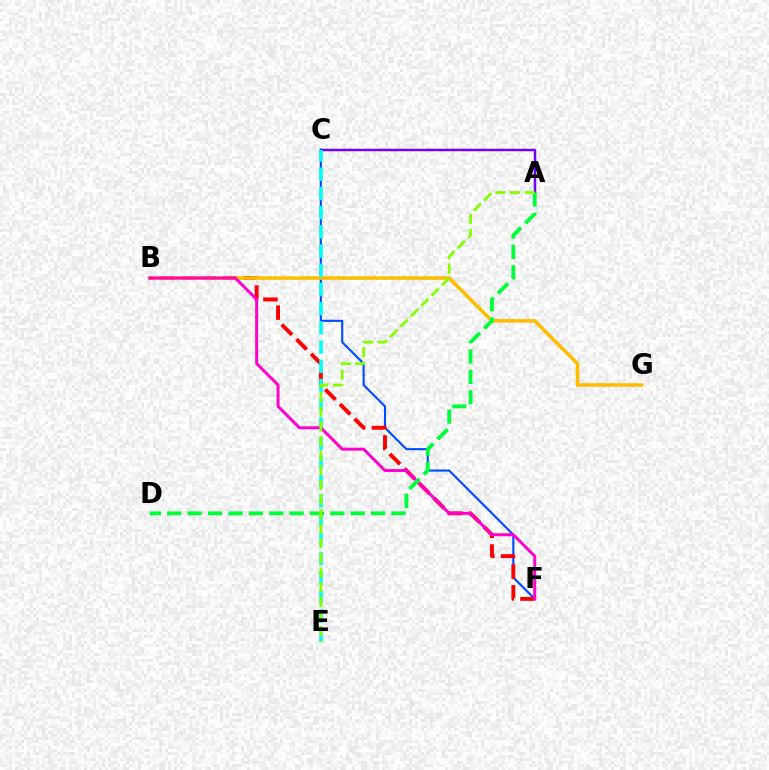{('A', 'C'): [{'color': '#7200ff', 'line_style': 'solid', 'thickness': 1.78}], ('C', 'F'): [{'color': '#004bff', 'line_style': 'solid', 'thickness': 1.52}], ('B', 'F'): [{'color': '#ff0000', 'line_style': 'dashed', 'thickness': 2.82}, {'color': '#ff00cf', 'line_style': 'solid', 'thickness': 2.14}], ('B', 'G'): [{'color': '#ffbd00', 'line_style': 'solid', 'thickness': 2.56}], ('C', 'E'): [{'color': '#00fff6', 'line_style': 'dashed', 'thickness': 2.61}], ('A', 'D'): [{'color': '#00ff39', 'line_style': 'dashed', 'thickness': 2.77}], ('A', 'E'): [{'color': '#84ff00', 'line_style': 'dashed', 'thickness': 1.99}]}